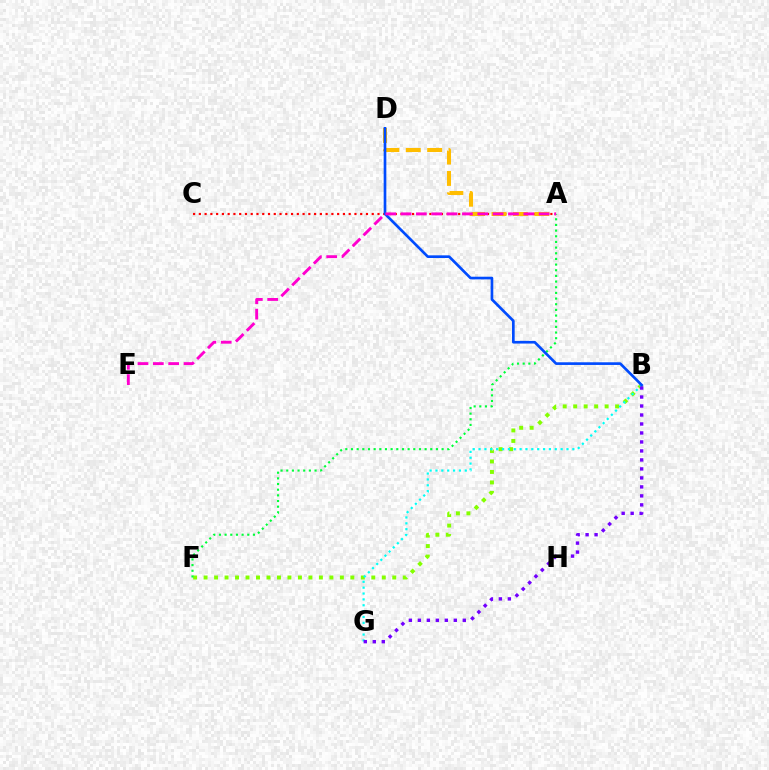{('B', 'F'): [{'color': '#84ff00', 'line_style': 'dotted', 'thickness': 2.85}], ('A', 'F'): [{'color': '#00ff39', 'line_style': 'dotted', 'thickness': 1.54}], ('A', 'C'): [{'color': '#ff0000', 'line_style': 'dotted', 'thickness': 1.57}], ('A', 'D'): [{'color': '#ffbd00', 'line_style': 'dashed', 'thickness': 2.91}], ('B', 'G'): [{'color': '#00fff6', 'line_style': 'dotted', 'thickness': 1.59}, {'color': '#7200ff', 'line_style': 'dotted', 'thickness': 2.44}], ('B', 'D'): [{'color': '#004bff', 'line_style': 'solid', 'thickness': 1.92}], ('A', 'E'): [{'color': '#ff00cf', 'line_style': 'dashed', 'thickness': 2.08}]}